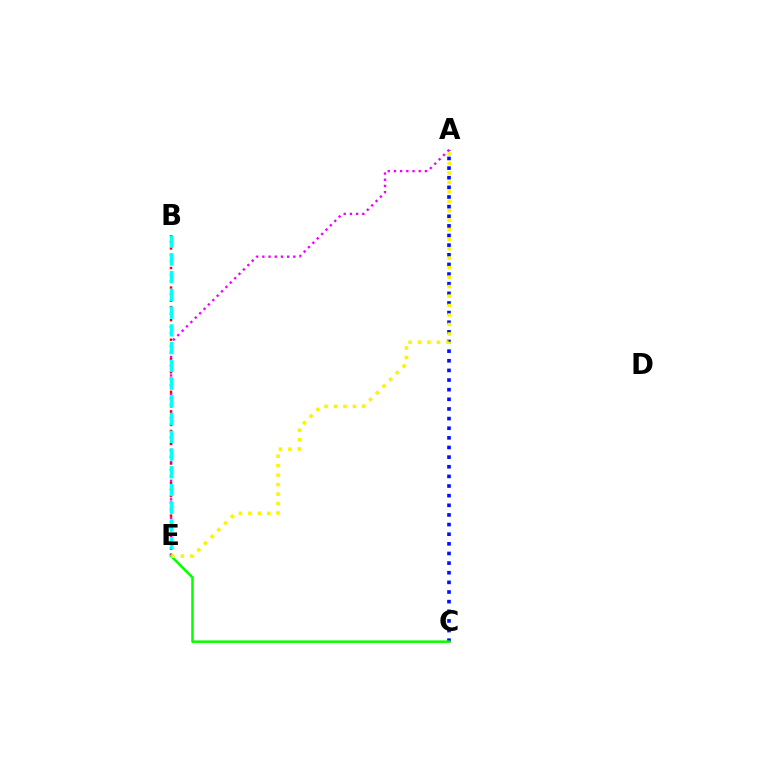{('A', 'C'): [{'color': '#0010ff', 'line_style': 'dotted', 'thickness': 2.62}], ('A', 'E'): [{'color': '#ee00ff', 'line_style': 'dotted', 'thickness': 1.68}, {'color': '#fcf500', 'line_style': 'dotted', 'thickness': 2.57}], ('C', 'E'): [{'color': '#08ff00', 'line_style': 'solid', 'thickness': 1.83}], ('B', 'E'): [{'color': '#ff0000', 'line_style': 'dotted', 'thickness': 1.77}, {'color': '#00fff6', 'line_style': 'dashed', 'thickness': 2.41}]}